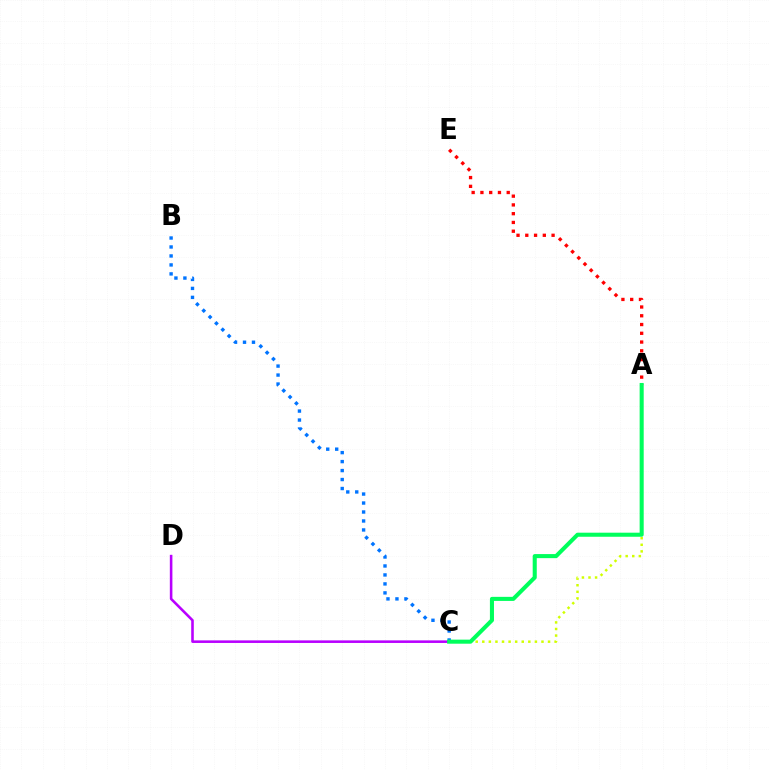{('A', 'E'): [{'color': '#ff0000', 'line_style': 'dotted', 'thickness': 2.38}], ('A', 'C'): [{'color': '#d1ff00', 'line_style': 'dotted', 'thickness': 1.79}, {'color': '#00ff5c', 'line_style': 'solid', 'thickness': 2.93}], ('C', 'D'): [{'color': '#b900ff', 'line_style': 'solid', 'thickness': 1.85}], ('B', 'C'): [{'color': '#0074ff', 'line_style': 'dotted', 'thickness': 2.44}]}